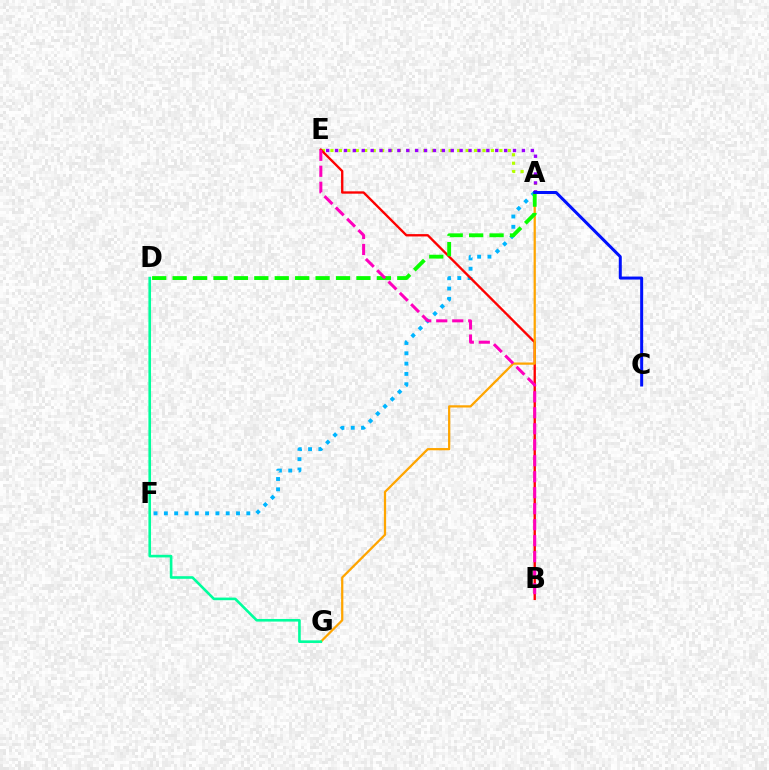{('A', 'E'): [{'color': '#b3ff00', 'line_style': 'dotted', 'thickness': 2.3}, {'color': '#9b00ff', 'line_style': 'dotted', 'thickness': 2.42}], ('A', 'F'): [{'color': '#00b5ff', 'line_style': 'dotted', 'thickness': 2.8}], ('B', 'E'): [{'color': '#ff0000', 'line_style': 'solid', 'thickness': 1.69}, {'color': '#ff00bd', 'line_style': 'dashed', 'thickness': 2.17}], ('A', 'G'): [{'color': '#ffa500', 'line_style': 'solid', 'thickness': 1.62}], ('A', 'D'): [{'color': '#08ff00', 'line_style': 'dashed', 'thickness': 2.77}], ('D', 'G'): [{'color': '#00ff9d', 'line_style': 'solid', 'thickness': 1.89}], ('A', 'C'): [{'color': '#0010ff', 'line_style': 'solid', 'thickness': 2.16}]}